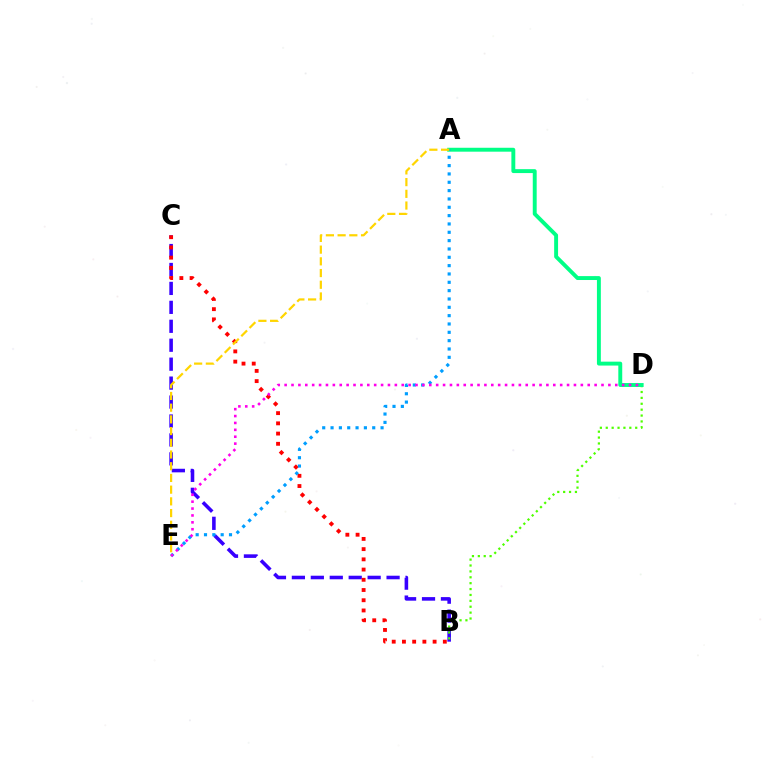{('B', 'C'): [{'color': '#3700ff', 'line_style': 'dashed', 'thickness': 2.57}, {'color': '#ff0000', 'line_style': 'dotted', 'thickness': 2.78}], ('B', 'D'): [{'color': '#4fff00', 'line_style': 'dotted', 'thickness': 1.6}], ('A', 'D'): [{'color': '#00ff86', 'line_style': 'solid', 'thickness': 2.82}], ('A', 'E'): [{'color': '#009eff', 'line_style': 'dotted', 'thickness': 2.26}, {'color': '#ffd500', 'line_style': 'dashed', 'thickness': 1.59}], ('D', 'E'): [{'color': '#ff00ed', 'line_style': 'dotted', 'thickness': 1.87}]}